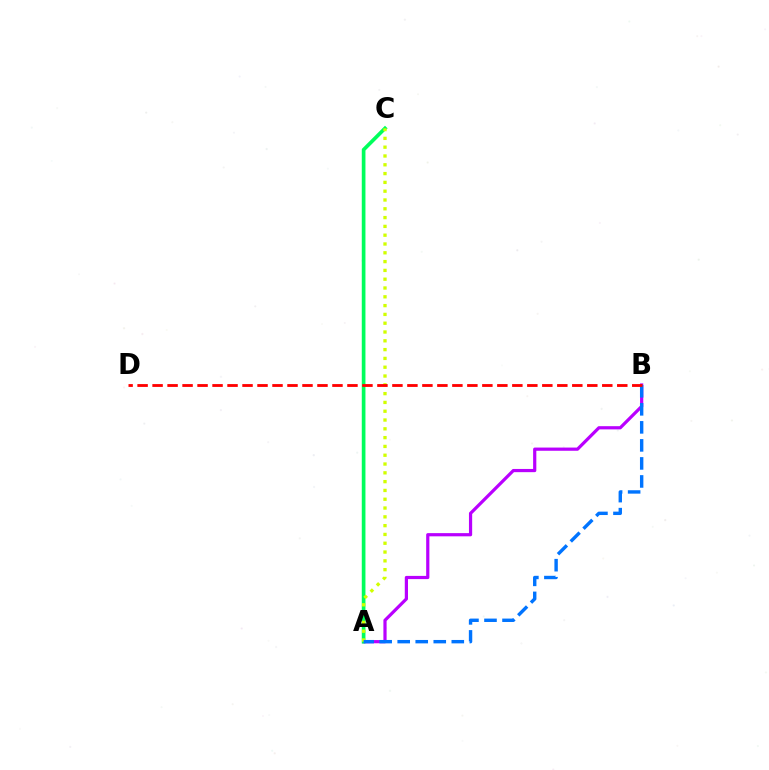{('A', 'B'): [{'color': '#b900ff', 'line_style': 'solid', 'thickness': 2.31}, {'color': '#0074ff', 'line_style': 'dashed', 'thickness': 2.45}], ('A', 'C'): [{'color': '#00ff5c', 'line_style': 'solid', 'thickness': 2.65}, {'color': '#d1ff00', 'line_style': 'dotted', 'thickness': 2.39}], ('B', 'D'): [{'color': '#ff0000', 'line_style': 'dashed', 'thickness': 2.04}]}